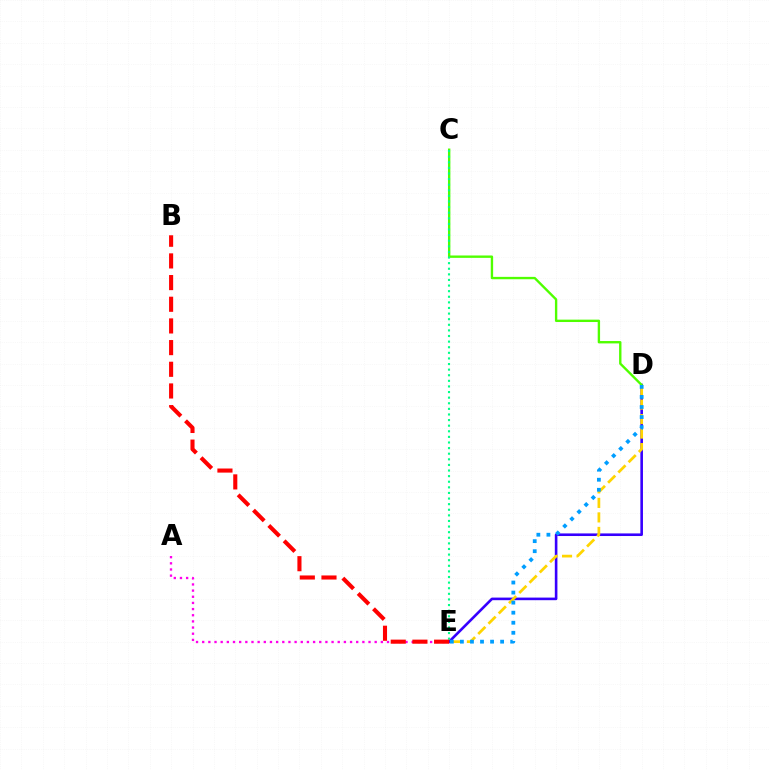{('D', 'E'): [{'color': '#3700ff', 'line_style': 'solid', 'thickness': 1.88}, {'color': '#ffd500', 'line_style': 'dashed', 'thickness': 1.97}, {'color': '#009eff', 'line_style': 'dotted', 'thickness': 2.73}], ('C', 'D'): [{'color': '#4fff00', 'line_style': 'solid', 'thickness': 1.71}], ('C', 'E'): [{'color': '#00ff86', 'line_style': 'dotted', 'thickness': 1.52}], ('A', 'E'): [{'color': '#ff00ed', 'line_style': 'dotted', 'thickness': 1.67}], ('B', 'E'): [{'color': '#ff0000', 'line_style': 'dashed', 'thickness': 2.94}]}